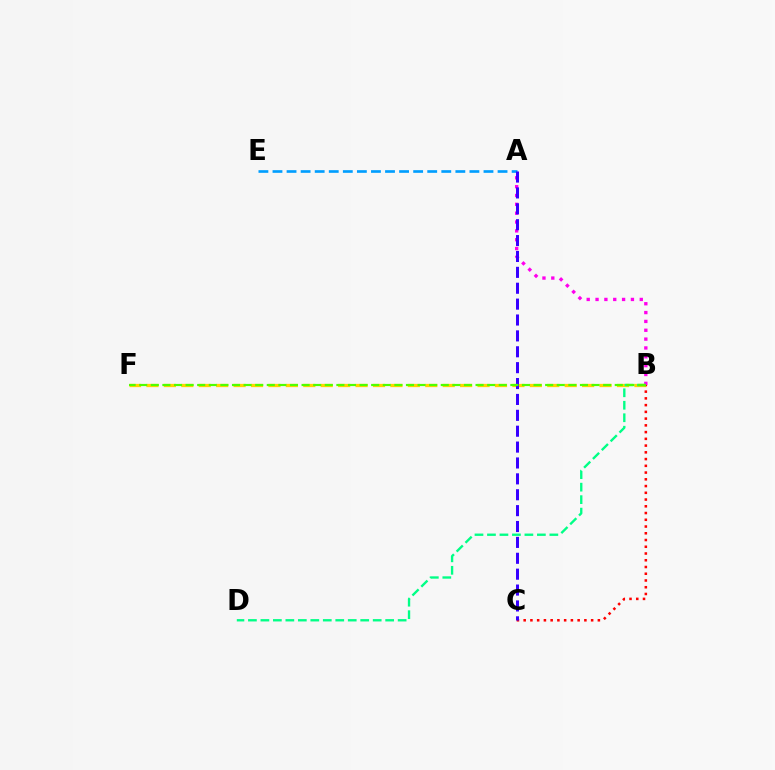{('B', 'F'): [{'color': '#ffd500', 'line_style': 'dashed', 'thickness': 2.37}, {'color': '#4fff00', 'line_style': 'dashed', 'thickness': 1.58}], ('A', 'E'): [{'color': '#009eff', 'line_style': 'dashed', 'thickness': 1.91}], ('B', 'C'): [{'color': '#ff0000', 'line_style': 'dotted', 'thickness': 1.83}], ('A', 'B'): [{'color': '#ff00ed', 'line_style': 'dotted', 'thickness': 2.4}], ('B', 'D'): [{'color': '#00ff86', 'line_style': 'dashed', 'thickness': 1.7}], ('A', 'C'): [{'color': '#3700ff', 'line_style': 'dashed', 'thickness': 2.16}]}